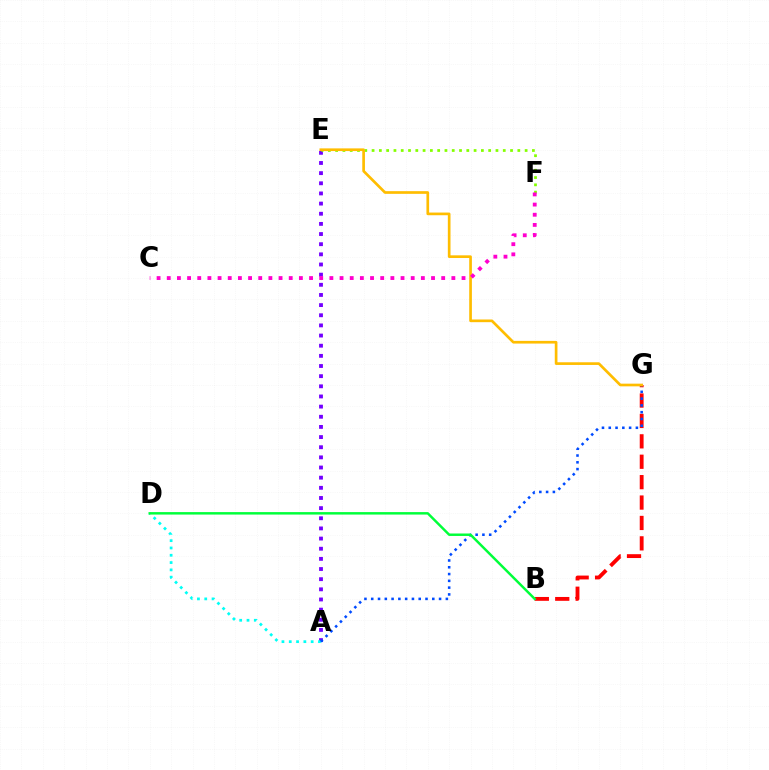{('A', 'E'): [{'color': '#7200ff', 'line_style': 'dotted', 'thickness': 2.76}], ('E', 'F'): [{'color': '#84ff00', 'line_style': 'dotted', 'thickness': 1.98}], ('A', 'D'): [{'color': '#00fff6', 'line_style': 'dotted', 'thickness': 1.98}], ('B', 'G'): [{'color': '#ff0000', 'line_style': 'dashed', 'thickness': 2.77}], ('A', 'G'): [{'color': '#004bff', 'line_style': 'dotted', 'thickness': 1.84}], ('B', 'D'): [{'color': '#00ff39', 'line_style': 'solid', 'thickness': 1.77}], ('E', 'G'): [{'color': '#ffbd00', 'line_style': 'solid', 'thickness': 1.93}], ('C', 'F'): [{'color': '#ff00cf', 'line_style': 'dotted', 'thickness': 2.76}]}